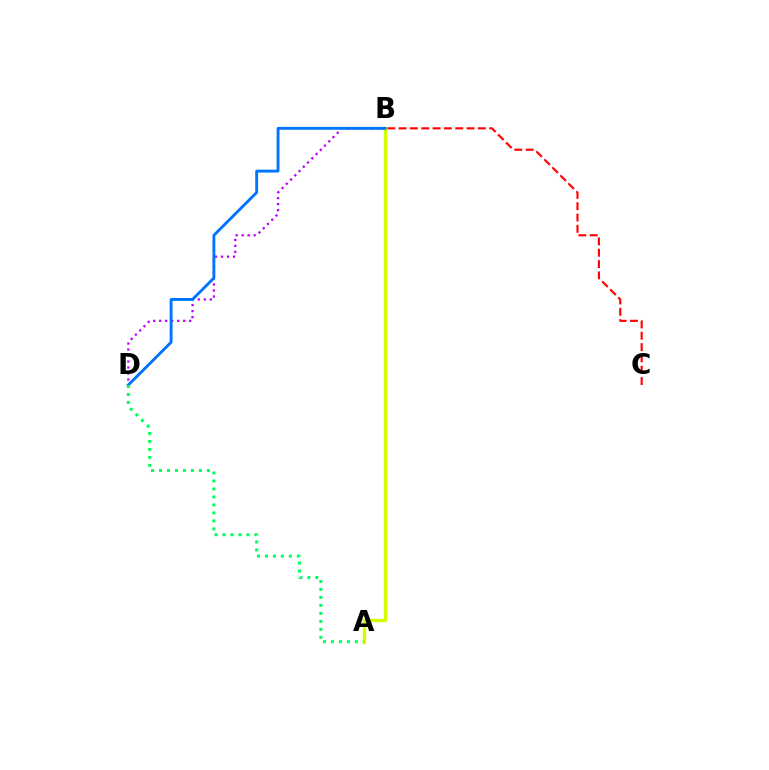{('B', 'D'): [{'color': '#b900ff', 'line_style': 'dotted', 'thickness': 1.63}, {'color': '#0074ff', 'line_style': 'solid', 'thickness': 2.07}], ('B', 'C'): [{'color': '#ff0000', 'line_style': 'dashed', 'thickness': 1.54}], ('A', 'B'): [{'color': '#d1ff00', 'line_style': 'solid', 'thickness': 2.42}], ('A', 'D'): [{'color': '#00ff5c', 'line_style': 'dotted', 'thickness': 2.17}]}